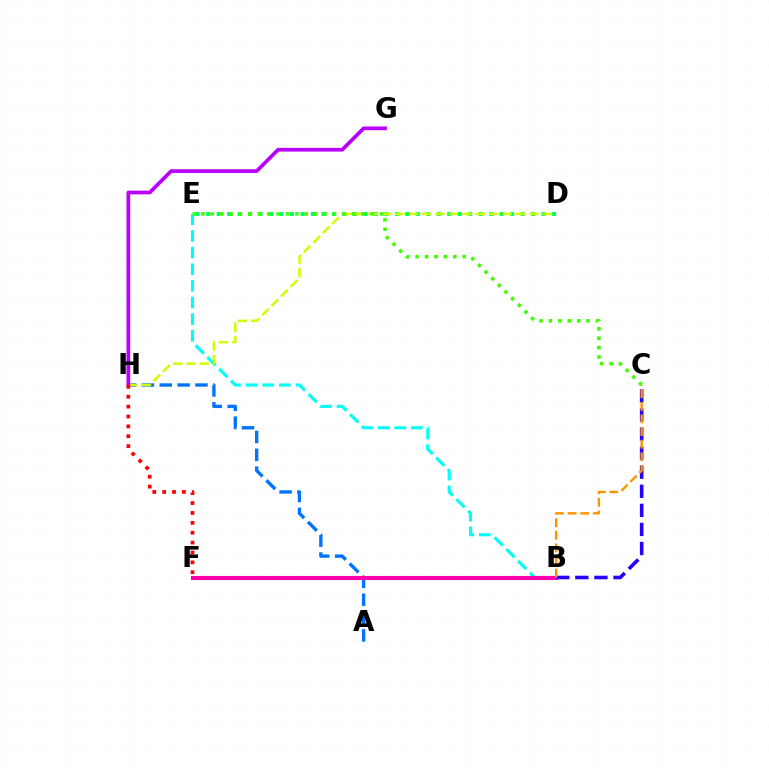{('A', 'H'): [{'color': '#0074ff', 'line_style': 'dashed', 'thickness': 2.43}], ('B', 'E'): [{'color': '#00fff6', 'line_style': 'dashed', 'thickness': 2.26}], ('D', 'E'): [{'color': '#00ff5c', 'line_style': 'dotted', 'thickness': 2.85}], ('B', 'F'): [{'color': '#ff00ac', 'line_style': 'solid', 'thickness': 2.97}], ('B', 'C'): [{'color': '#2500ff', 'line_style': 'dashed', 'thickness': 2.59}, {'color': '#ff9400', 'line_style': 'dashed', 'thickness': 1.71}], ('D', 'H'): [{'color': '#d1ff00', 'line_style': 'dashed', 'thickness': 1.82}], ('G', 'H'): [{'color': '#b900ff', 'line_style': 'solid', 'thickness': 2.68}], ('F', 'H'): [{'color': '#ff0000', 'line_style': 'dotted', 'thickness': 2.68}], ('C', 'E'): [{'color': '#3dff00', 'line_style': 'dotted', 'thickness': 2.56}]}